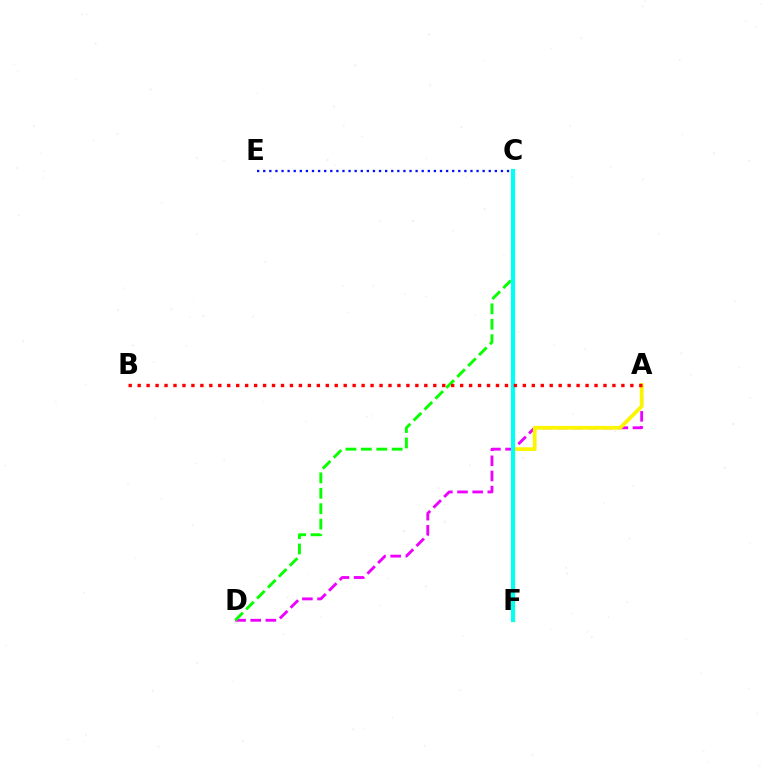{('C', 'E'): [{'color': '#0010ff', 'line_style': 'dotted', 'thickness': 1.66}], ('A', 'D'): [{'color': '#ee00ff', 'line_style': 'dashed', 'thickness': 2.06}], ('C', 'D'): [{'color': '#08ff00', 'line_style': 'dashed', 'thickness': 2.09}], ('A', 'F'): [{'color': '#fcf500', 'line_style': 'solid', 'thickness': 2.7}], ('C', 'F'): [{'color': '#00fff6', 'line_style': 'solid', 'thickness': 2.98}], ('A', 'B'): [{'color': '#ff0000', 'line_style': 'dotted', 'thickness': 2.43}]}